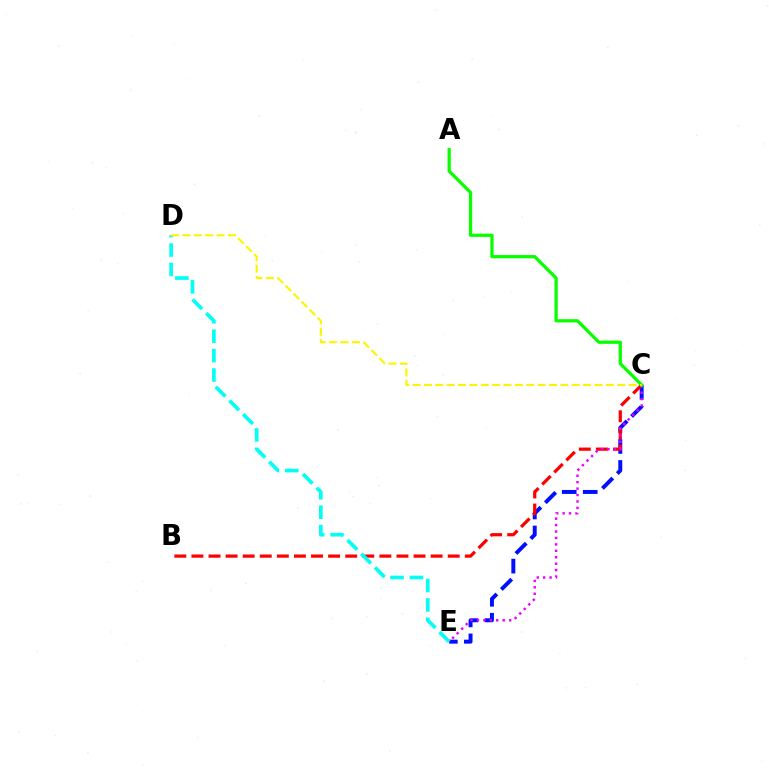{('C', 'E'): [{'color': '#0010ff', 'line_style': 'dashed', 'thickness': 2.85}, {'color': '#ee00ff', 'line_style': 'dotted', 'thickness': 1.75}], ('B', 'C'): [{'color': '#ff0000', 'line_style': 'dashed', 'thickness': 2.32}], ('A', 'C'): [{'color': '#08ff00', 'line_style': 'solid', 'thickness': 2.34}], ('D', 'E'): [{'color': '#00fff6', 'line_style': 'dashed', 'thickness': 2.64}], ('C', 'D'): [{'color': '#fcf500', 'line_style': 'dashed', 'thickness': 1.54}]}